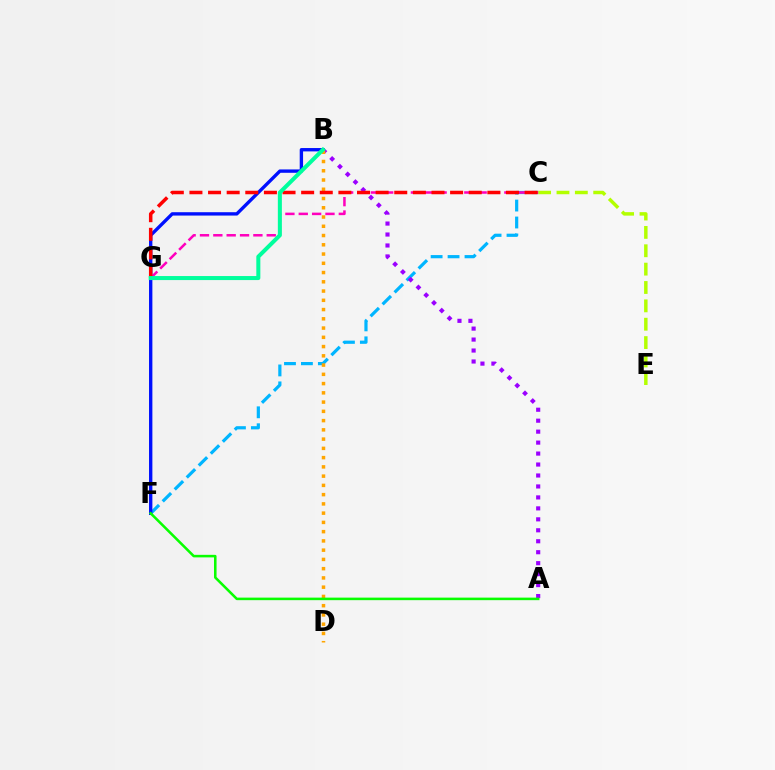{('C', 'F'): [{'color': '#00b5ff', 'line_style': 'dashed', 'thickness': 2.3}], ('A', 'B'): [{'color': '#9b00ff', 'line_style': 'dotted', 'thickness': 2.98}], ('B', 'F'): [{'color': '#0010ff', 'line_style': 'solid', 'thickness': 2.41}], ('B', 'D'): [{'color': '#ffa500', 'line_style': 'dotted', 'thickness': 2.51}], ('C', 'E'): [{'color': '#b3ff00', 'line_style': 'dashed', 'thickness': 2.49}], ('A', 'F'): [{'color': '#08ff00', 'line_style': 'solid', 'thickness': 1.83}], ('C', 'G'): [{'color': '#ff00bd', 'line_style': 'dashed', 'thickness': 1.81}, {'color': '#ff0000', 'line_style': 'dashed', 'thickness': 2.53}], ('B', 'G'): [{'color': '#00ff9d', 'line_style': 'solid', 'thickness': 2.9}]}